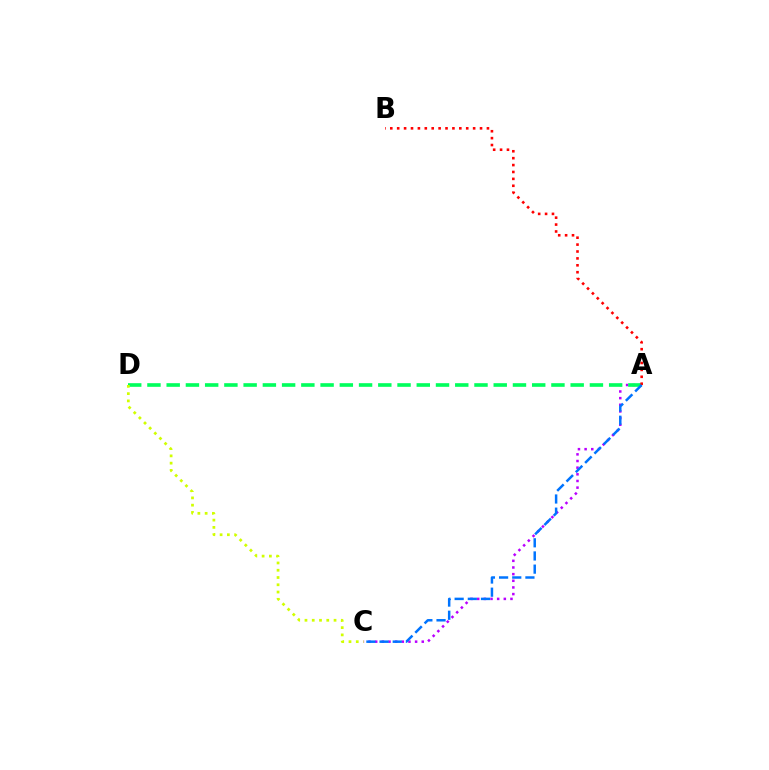{('A', 'C'): [{'color': '#b900ff', 'line_style': 'dotted', 'thickness': 1.81}, {'color': '#0074ff', 'line_style': 'dashed', 'thickness': 1.79}], ('A', 'D'): [{'color': '#00ff5c', 'line_style': 'dashed', 'thickness': 2.61}], ('A', 'B'): [{'color': '#ff0000', 'line_style': 'dotted', 'thickness': 1.88}], ('C', 'D'): [{'color': '#d1ff00', 'line_style': 'dotted', 'thickness': 1.97}]}